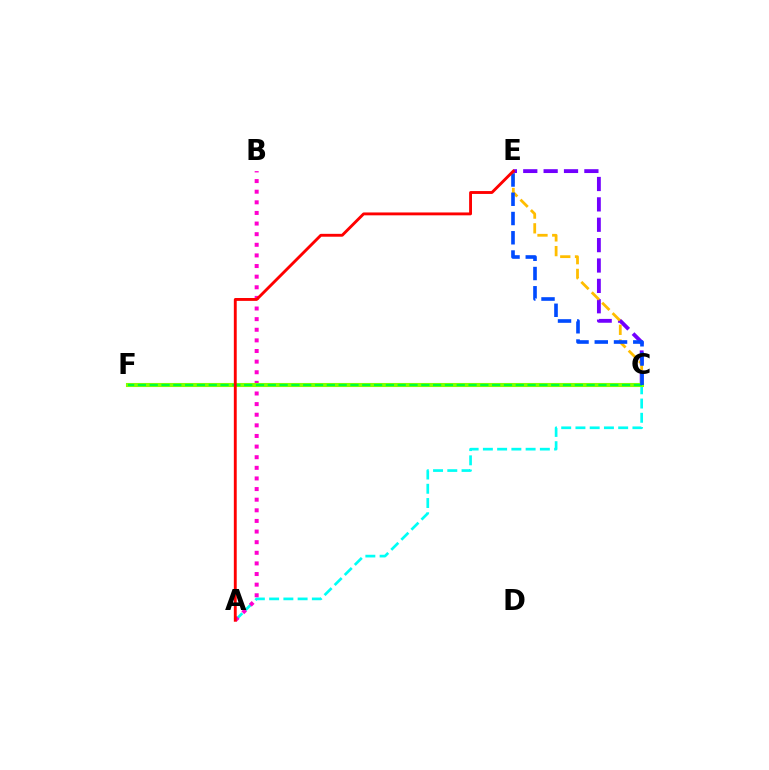{('C', 'E'): [{'color': '#7200ff', 'line_style': 'dashed', 'thickness': 2.77}, {'color': '#ffbd00', 'line_style': 'dashed', 'thickness': 2.0}, {'color': '#004bff', 'line_style': 'dashed', 'thickness': 2.62}], ('A', 'C'): [{'color': '#00fff6', 'line_style': 'dashed', 'thickness': 1.94}], ('A', 'B'): [{'color': '#ff00cf', 'line_style': 'dotted', 'thickness': 2.89}], ('C', 'F'): [{'color': '#84ff00', 'line_style': 'solid', 'thickness': 2.93}, {'color': '#00ff39', 'line_style': 'dashed', 'thickness': 1.6}], ('A', 'E'): [{'color': '#ff0000', 'line_style': 'solid', 'thickness': 2.07}]}